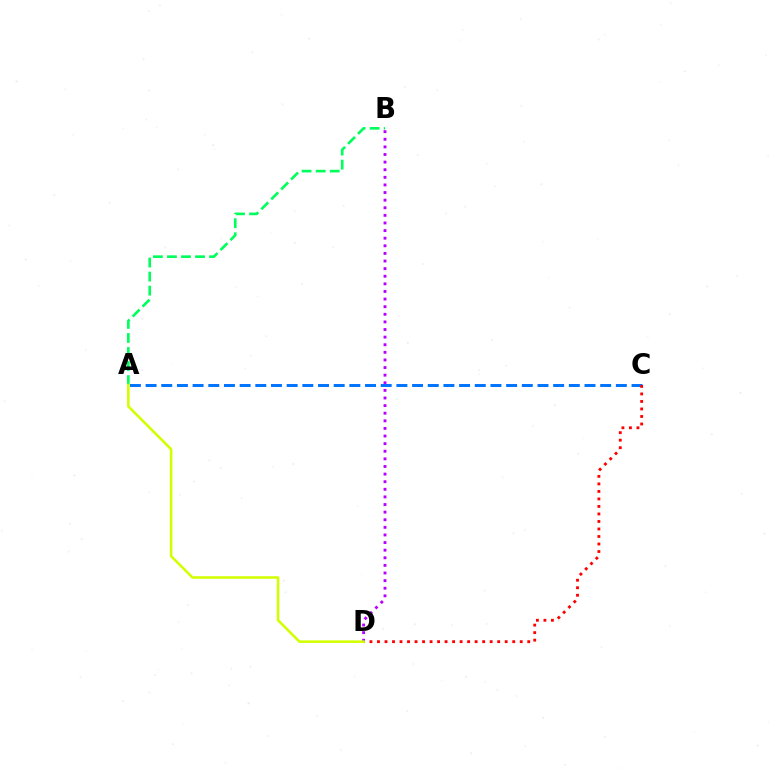{('A', 'B'): [{'color': '#00ff5c', 'line_style': 'dashed', 'thickness': 1.91}], ('A', 'C'): [{'color': '#0074ff', 'line_style': 'dashed', 'thickness': 2.13}], ('C', 'D'): [{'color': '#ff0000', 'line_style': 'dotted', 'thickness': 2.04}], ('B', 'D'): [{'color': '#b900ff', 'line_style': 'dotted', 'thickness': 2.07}], ('A', 'D'): [{'color': '#d1ff00', 'line_style': 'solid', 'thickness': 1.84}]}